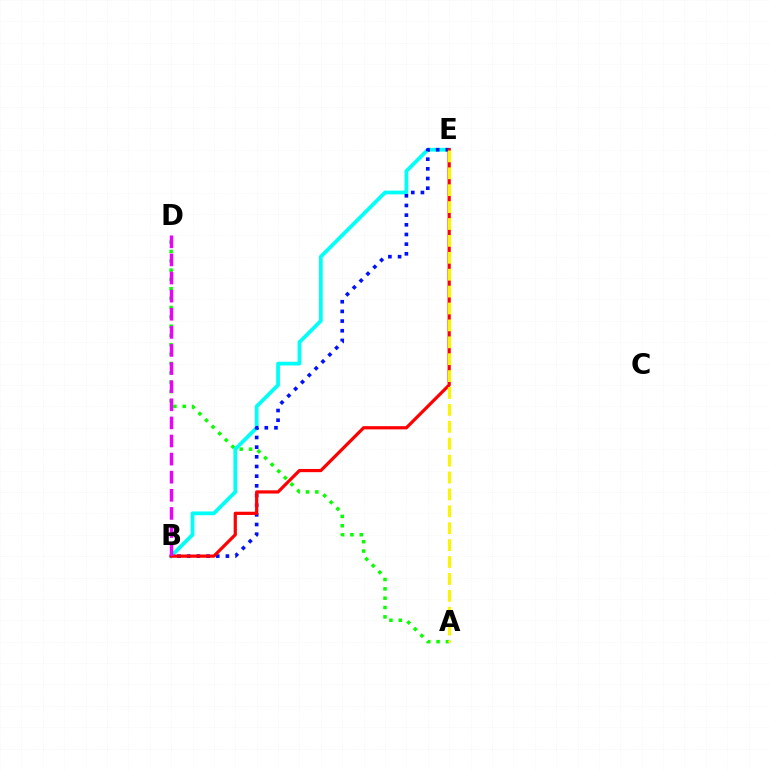{('A', 'D'): [{'color': '#08ff00', 'line_style': 'dotted', 'thickness': 2.54}], ('B', 'E'): [{'color': '#00fff6', 'line_style': 'solid', 'thickness': 2.7}, {'color': '#0010ff', 'line_style': 'dotted', 'thickness': 2.63}, {'color': '#ff0000', 'line_style': 'solid', 'thickness': 2.32}], ('A', 'E'): [{'color': '#fcf500', 'line_style': 'dashed', 'thickness': 2.3}], ('B', 'D'): [{'color': '#ee00ff', 'line_style': 'dashed', 'thickness': 2.46}]}